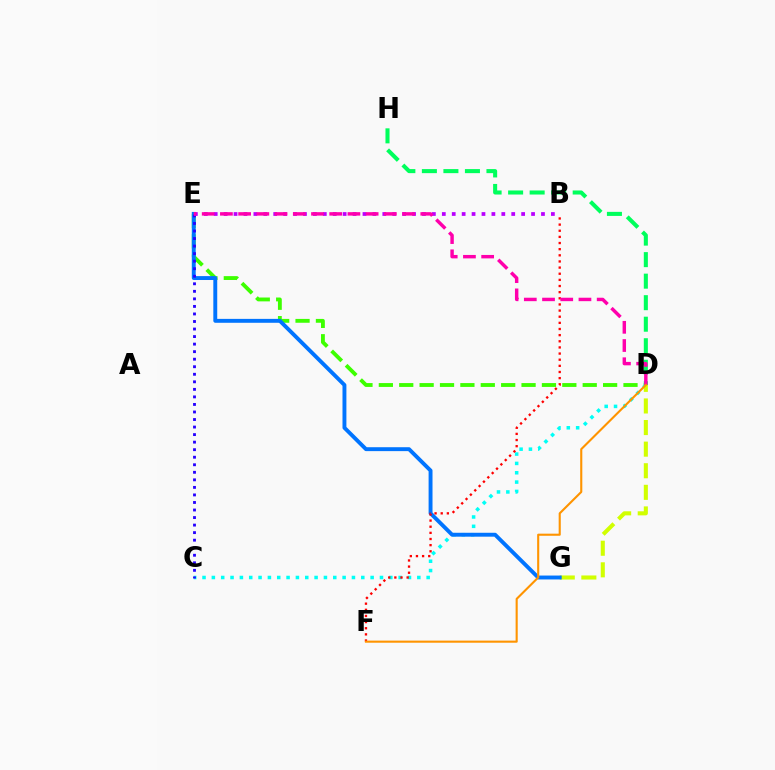{('D', 'E'): [{'color': '#3dff00', 'line_style': 'dashed', 'thickness': 2.77}, {'color': '#ff00ac', 'line_style': 'dashed', 'thickness': 2.47}], ('C', 'D'): [{'color': '#00fff6', 'line_style': 'dotted', 'thickness': 2.54}], ('D', 'G'): [{'color': '#d1ff00', 'line_style': 'dashed', 'thickness': 2.93}], ('D', 'H'): [{'color': '#00ff5c', 'line_style': 'dashed', 'thickness': 2.92}], ('E', 'G'): [{'color': '#0074ff', 'line_style': 'solid', 'thickness': 2.81}], ('C', 'E'): [{'color': '#2500ff', 'line_style': 'dotted', 'thickness': 2.05}], ('B', 'E'): [{'color': '#b900ff', 'line_style': 'dotted', 'thickness': 2.69}], ('B', 'F'): [{'color': '#ff0000', 'line_style': 'dotted', 'thickness': 1.67}], ('D', 'F'): [{'color': '#ff9400', 'line_style': 'solid', 'thickness': 1.52}]}